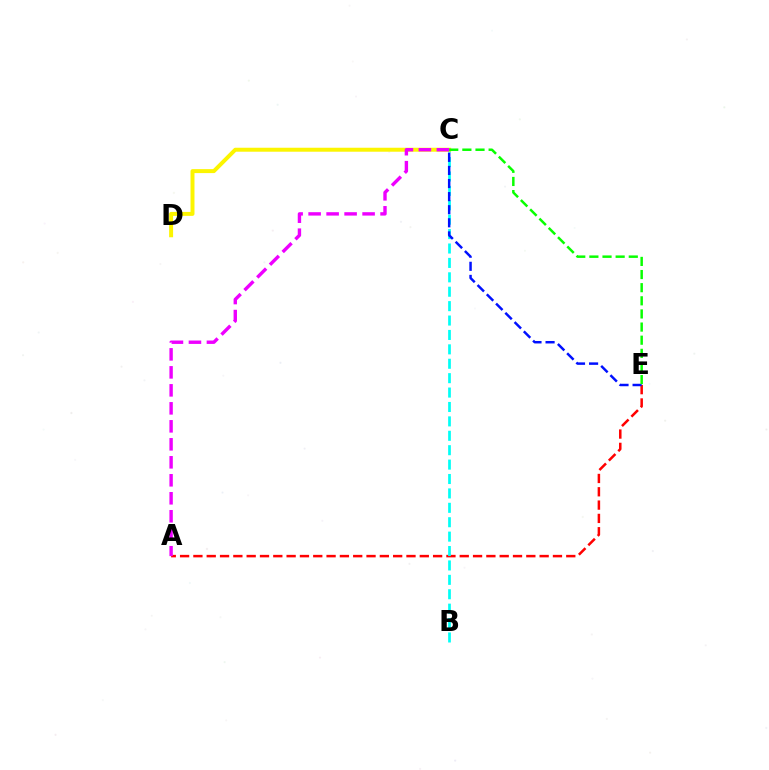{('A', 'E'): [{'color': '#ff0000', 'line_style': 'dashed', 'thickness': 1.81}], ('B', 'C'): [{'color': '#00fff6', 'line_style': 'dashed', 'thickness': 1.96}], ('C', 'D'): [{'color': '#fcf500', 'line_style': 'solid', 'thickness': 2.86}], ('C', 'E'): [{'color': '#0010ff', 'line_style': 'dashed', 'thickness': 1.78}, {'color': '#08ff00', 'line_style': 'dashed', 'thickness': 1.78}], ('A', 'C'): [{'color': '#ee00ff', 'line_style': 'dashed', 'thickness': 2.44}]}